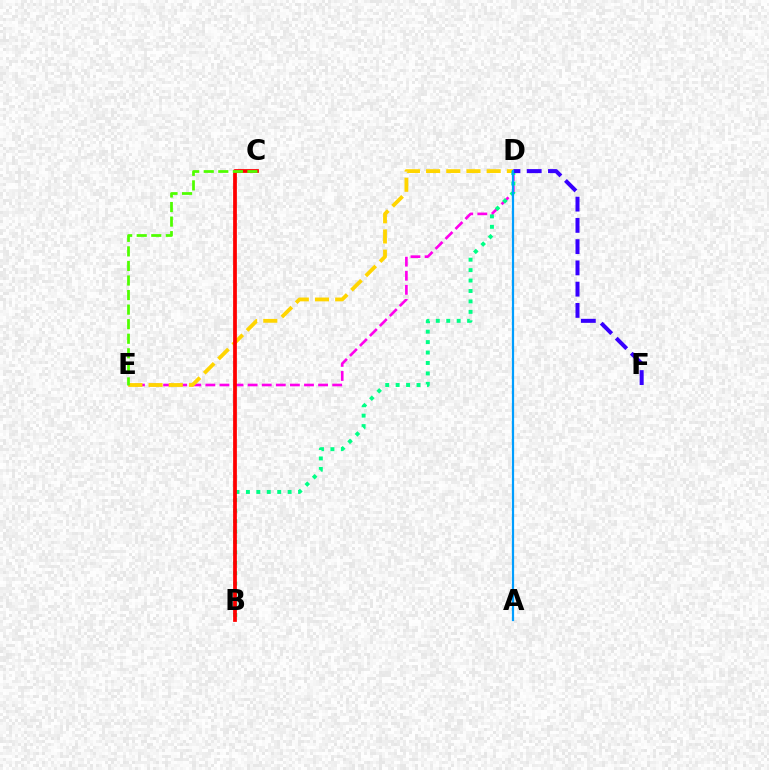{('D', 'E'): [{'color': '#ff00ed', 'line_style': 'dashed', 'thickness': 1.91}, {'color': '#ffd500', 'line_style': 'dashed', 'thickness': 2.74}], ('B', 'D'): [{'color': '#00ff86', 'line_style': 'dotted', 'thickness': 2.83}], ('D', 'F'): [{'color': '#3700ff', 'line_style': 'dashed', 'thickness': 2.89}], ('B', 'C'): [{'color': '#ff0000', 'line_style': 'solid', 'thickness': 2.71}], ('A', 'D'): [{'color': '#009eff', 'line_style': 'solid', 'thickness': 1.59}], ('C', 'E'): [{'color': '#4fff00', 'line_style': 'dashed', 'thickness': 1.98}]}